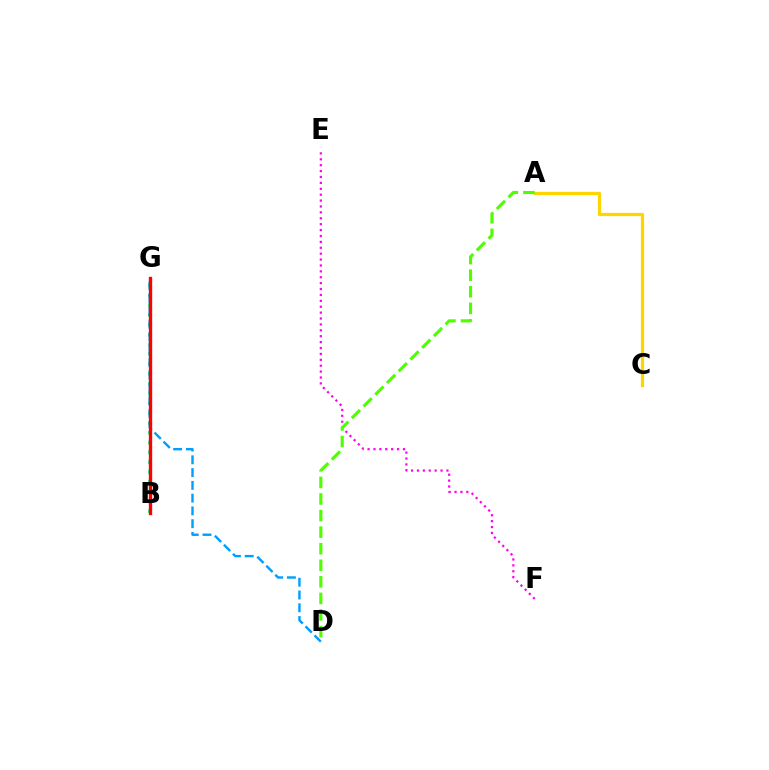{('B', 'G'): [{'color': '#00ff86', 'line_style': 'dotted', 'thickness': 2.66}, {'color': '#3700ff', 'line_style': 'dashed', 'thickness': 2.15}, {'color': '#ff0000', 'line_style': 'solid', 'thickness': 2.41}], ('A', 'C'): [{'color': '#ffd500', 'line_style': 'solid', 'thickness': 2.35}], ('E', 'F'): [{'color': '#ff00ed', 'line_style': 'dotted', 'thickness': 1.6}], ('D', 'G'): [{'color': '#009eff', 'line_style': 'dashed', 'thickness': 1.73}], ('A', 'D'): [{'color': '#4fff00', 'line_style': 'dashed', 'thickness': 2.25}]}